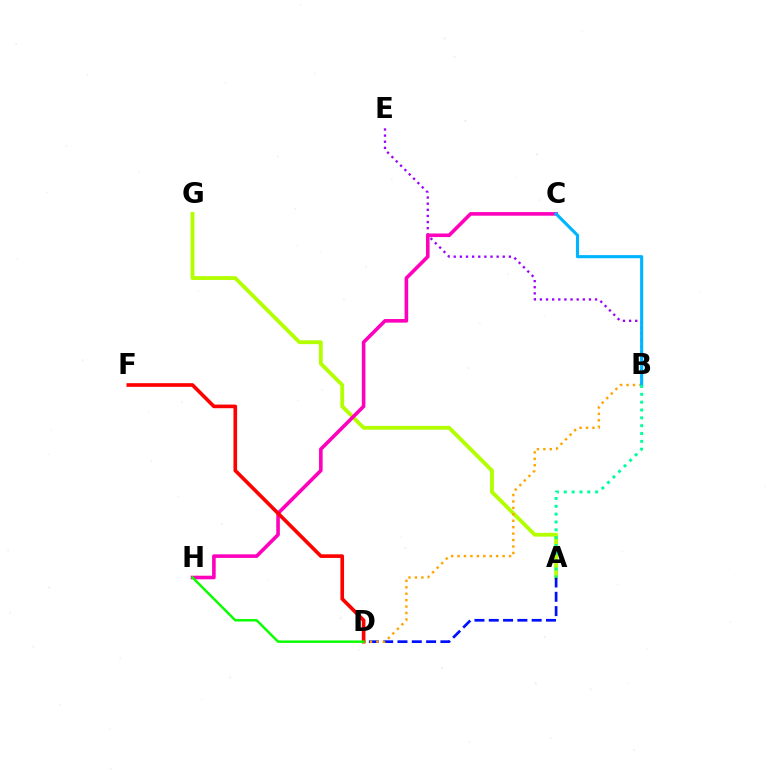{('A', 'G'): [{'color': '#b3ff00', 'line_style': 'solid', 'thickness': 2.75}], ('A', 'D'): [{'color': '#0010ff', 'line_style': 'dashed', 'thickness': 1.94}], ('B', 'E'): [{'color': '#9b00ff', 'line_style': 'dotted', 'thickness': 1.66}], ('B', 'D'): [{'color': '#ffa500', 'line_style': 'dotted', 'thickness': 1.75}], ('C', 'H'): [{'color': '#ff00bd', 'line_style': 'solid', 'thickness': 2.59}], ('D', 'F'): [{'color': '#ff0000', 'line_style': 'solid', 'thickness': 2.62}], ('B', 'C'): [{'color': '#00b5ff', 'line_style': 'solid', 'thickness': 2.25}], ('A', 'B'): [{'color': '#00ff9d', 'line_style': 'dotted', 'thickness': 2.13}], ('D', 'H'): [{'color': '#08ff00', 'line_style': 'solid', 'thickness': 1.76}]}